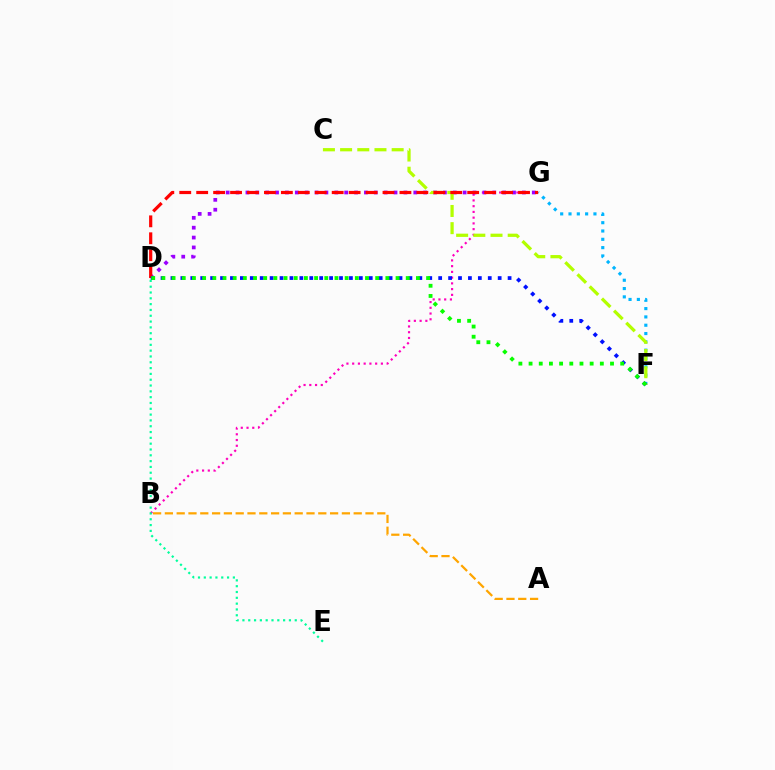{('B', 'G'): [{'color': '#ff00bd', 'line_style': 'dotted', 'thickness': 1.56}], ('F', 'G'): [{'color': '#00b5ff', 'line_style': 'dotted', 'thickness': 2.26}], ('D', 'G'): [{'color': '#9b00ff', 'line_style': 'dotted', 'thickness': 2.68}, {'color': '#ff0000', 'line_style': 'dashed', 'thickness': 2.3}], ('C', 'F'): [{'color': '#b3ff00', 'line_style': 'dashed', 'thickness': 2.33}], ('D', 'F'): [{'color': '#0010ff', 'line_style': 'dotted', 'thickness': 2.69}, {'color': '#08ff00', 'line_style': 'dotted', 'thickness': 2.77}], ('D', 'E'): [{'color': '#00ff9d', 'line_style': 'dotted', 'thickness': 1.58}], ('A', 'B'): [{'color': '#ffa500', 'line_style': 'dashed', 'thickness': 1.6}]}